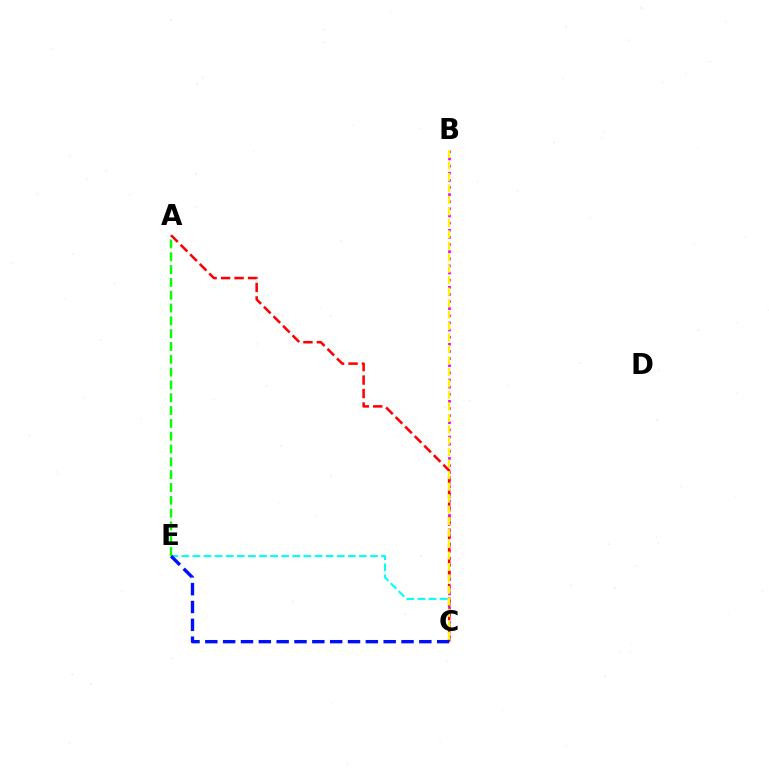{('C', 'E'): [{'color': '#00fff6', 'line_style': 'dashed', 'thickness': 1.51}, {'color': '#0010ff', 'line_style': 'dashed', 'thickness': 2.42}], ('B', 'C'): [{'color': '#ee00ff', 'line_style': 'dotted', 'thickness': 1.94}, {'color': '#fcf500', 'line_style': 'dashed', 'thickness': 1.56}], ('A', 'E'): [{'color': '#08ff00', 'line_style': 'dashed', 'thickness': 1.74}], ('A', 'C'): [{'color': '#ff0000', 'line_style': 'dashed', 'thickness': 1.83}]}